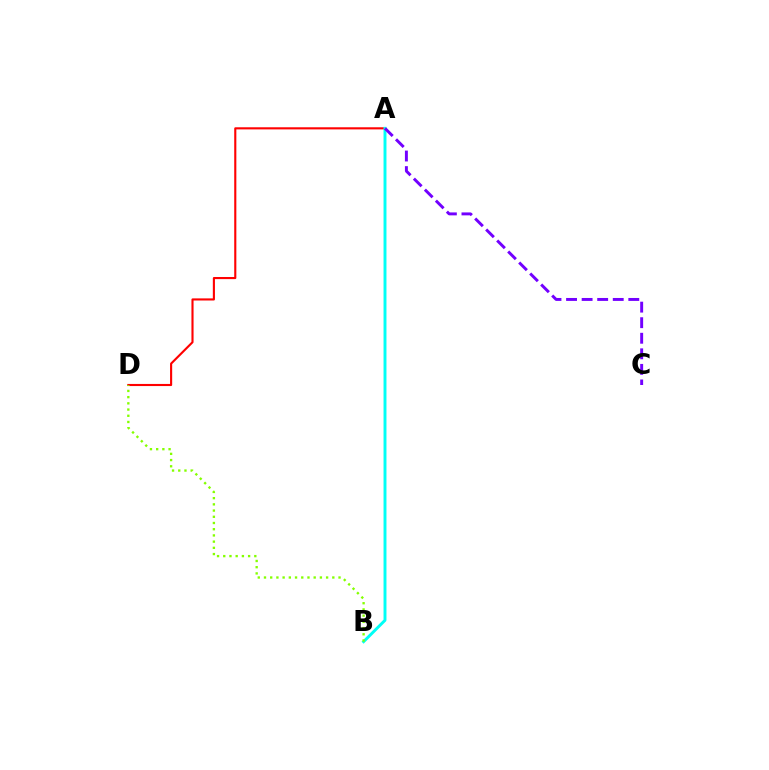{('A', 'D'): [{'color': '#ff0000', 'line_style': 'solid', 'thickness': 1.53}], ('A', 'B'): [{'color': '#00fff6', 'line_style': 'solid', 'thickness': 2.11}], ('B', 'D'): [{'color': '#84ff00', 'line_style': 'dotted', 'thickness': 1.69}], ('A', 'C'): [{'color': '#7200ff', 'line_style': 'dashed', 'thickness': 2.11}]}